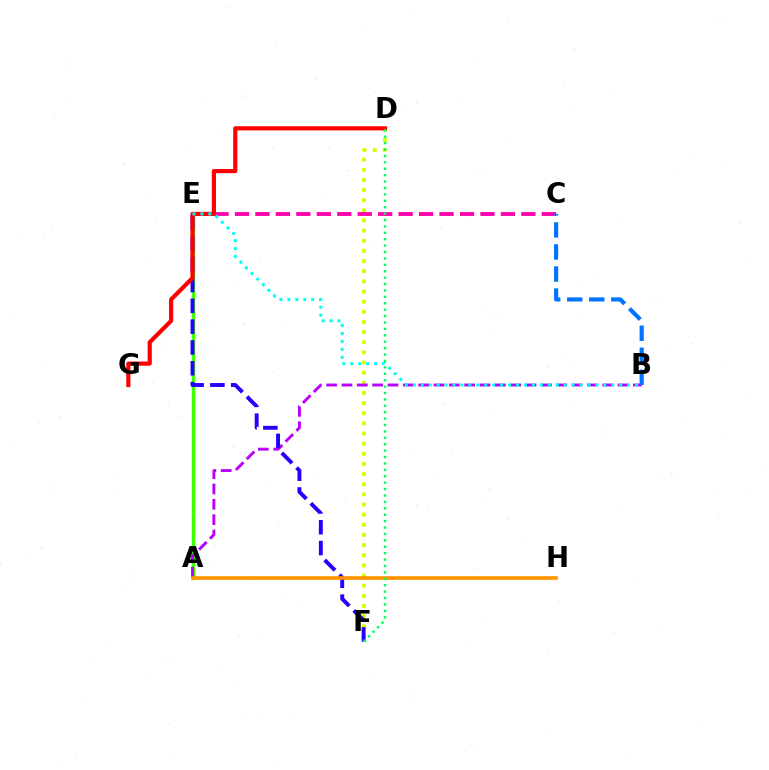{('D', 'F'): [{'color': '#d1ff00', 'line_style': 'dotted', 'thickness': 2.76}, {'color': '#00ff5c', 'line_style': 'dotted', 'thickness': 1.74}], ('A', 'E'): [{'color': '#3dff00', 'line_style': 'solid', 'thickness': 2.48}], ('A', 'B'): [{'color': '#b900ff', 'line_style': 'dashed', 'thickness': 2.08}], ('C', 'E'): [{'color': '#ff00ac', 'line_style': 'dashed', 'thickness': 2.78}], ('E', 'F'): [{'color': '#2500ff', 'line_style': 'dashed', 'thickness': 2.83}], ('D', 'G'): [{'color': '#ff0000', 'line_style': 'solid', 'thickness': 3.0}], ('B', 'E'): [{'color': '#00fff6', 'line_style': 'dotted', 'thickness': 2.16}], ('A', 'H'): [{'color': '#ff9400', 'line_style': 'solid', 'thickness': 2.63}], ('B', 'C'): [{'color': '#0074ff', 'line_style': 'dashed', 'thickness': 2.99}]}